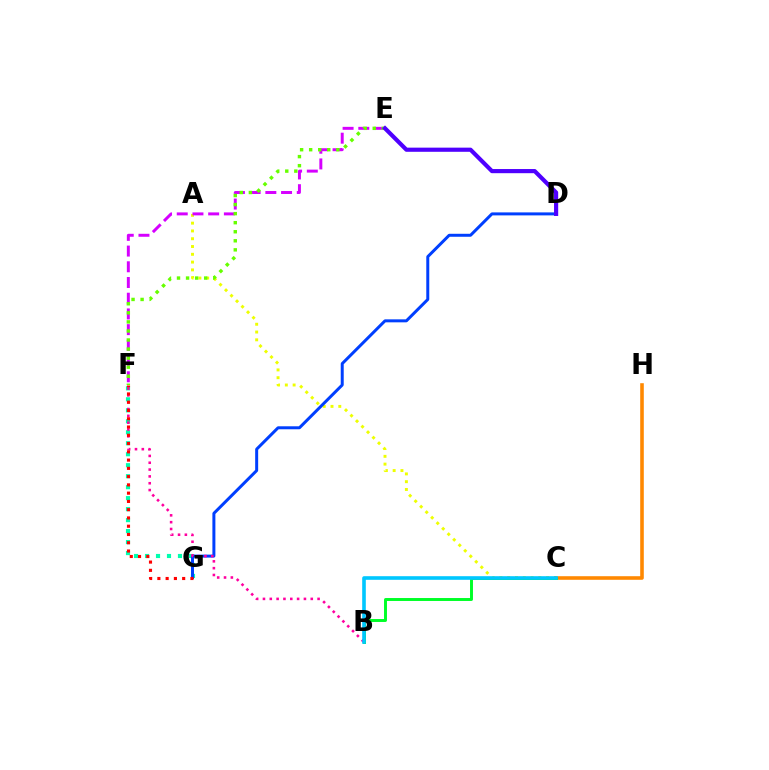{('F', 'G'): [{'color': '#00ffaf', 'line_style': 'dotted', 'thickness': 2.98}, {'color': '#ff0000', 'line_style': 'dotted', 'thickness': 2.25}], ('A', 'C'): [{'color': '#eeff00', 'line_style': 'dotted', 'thickness': 2.12}], ('E', 'F'): [{'color': '#d600ff', 'line_style': 'dashed', 'thickness': 2.13}, {'color': '#66ff00', 'line_style': 'dotted', 'thickness': 2.46}], ('D', 'G'): [{'color': '#003fff', 'line_style': 'solid', 'thickness': 2.15}], ('B', 'F'): [{'color': '#ff00a0', 'line_style': 'dotted', 'thickness': 1.86}], ('C', 'H'): [{'color': '#ff8800', 'line_style': 'solid', 'thickness': 2.59}], ('B', 'C'): [{'color': '#00ff27', 'line_style': 'solid', 'thickness': 2.12}, {'color': '#00c7ff', 'line_style': 'solid', 'thickness': 2.61}], ('D', 'E'): [{'color': '#4f00ff', 'line_style': 'solid', 'thickness': 2.99}]}